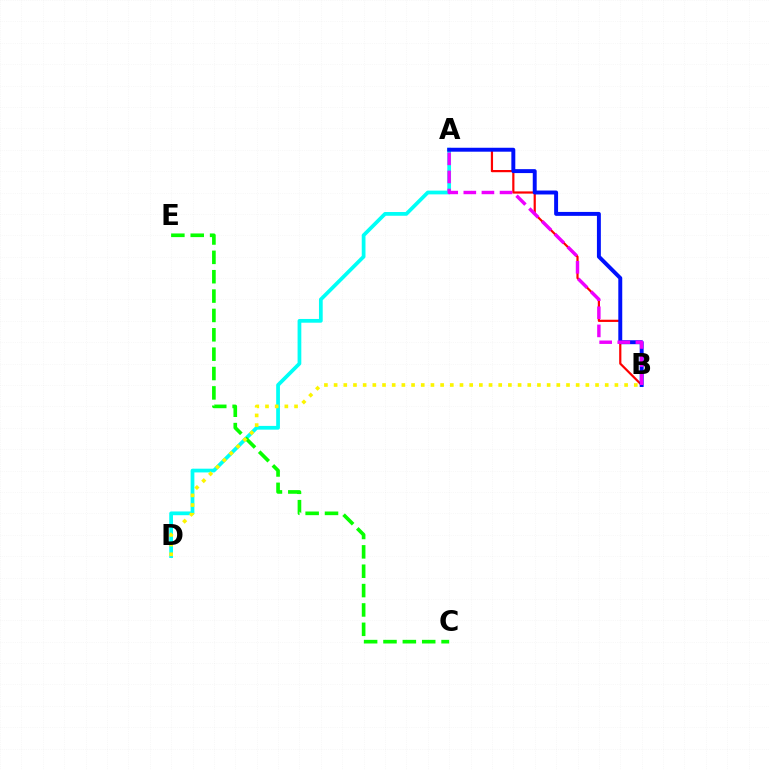{('A', 'B'): [{'color': '#ff0000', 'line_style': 'solid', 'thickness': 1.59}, {'color': '#0010ff', 'line_style': 'solid', 'thickness': 2.83}, {'color': '#ee00ff', 'line_style': 'dashed', 'thickness': 2.46}], ('A', 'D'): [{'color': '#00fff6', 'line_style': 'solid', 'thickness': 2.69}], ('C', 'E'): [{'color': '#08ff00', 'line_style': 'dashed', 'thickness': 2.63}], ('B', 'D'): [{'color': '#fcf500', 'line_style': 'dotted', 'thickness': 2.63}]}